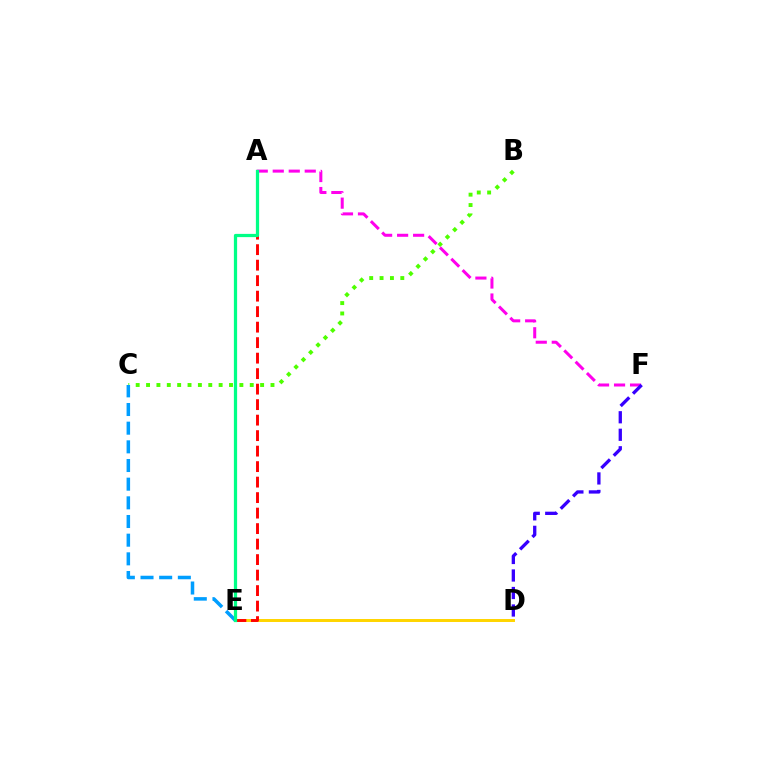{('D', 'E'): [{'color': '#ffd500', 'line_style': 'solid', 'thickness': 2.14}], ('A', 'E'): [{'color': '#ff0000', 'line_style': 'dashed', 'thickness': 2.11}, {'color': '#00ff86', 'line_style': 'solid', 'thickness': 2.33}], ('B', 'C'): [{'color': '#4fff00', 'line_style': 'dotted', 'thickness': 2.82}], ('C', 'E'): [{'color': '#009eff', 'line_style': 'dashed', 'thickness': 2.54}], ('A', 'F'): [{'color': '#ff00ed', 'line_style': 'dashed', 'thickness': 2.17}], ('D', 'F'): [{'color': '#3700ff', 'line_style': 'dashed', 'thickness': 2.38}]}